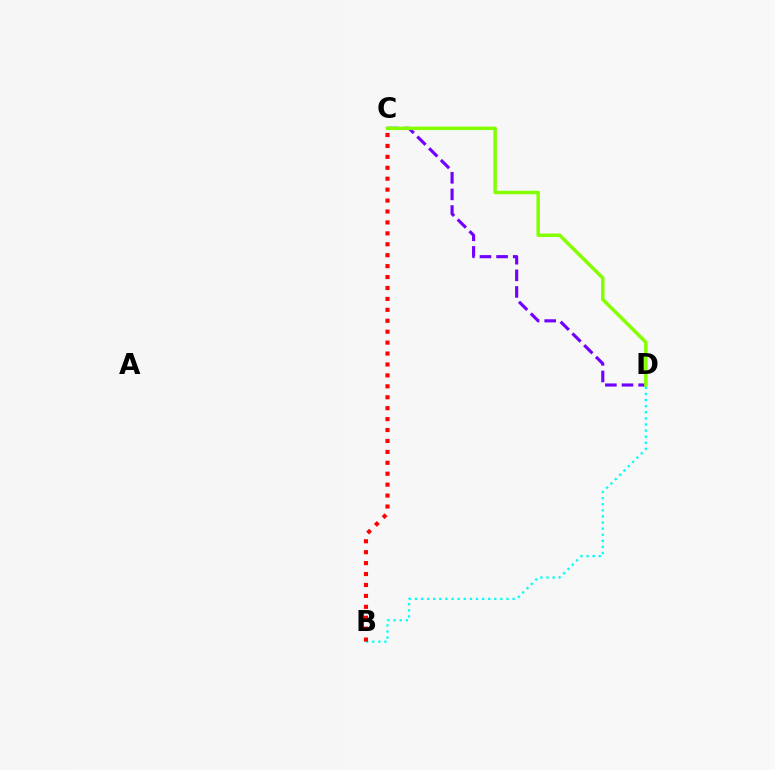{('C', 'D'): [{'color': '#7200ff', 'line_style': 'dashed', 'thickness': 2.26}, {'color': '#84ff00', 'line_style': 'solid', 'thickness': 2.51}], ('B', 'D'): [{'color': '#00fff6', 'line_style': 'dotted', 'thickness': 1.66}], ('B', 'C'): [{'color': '#ff0000', 'line_style': 'dotted', 'thickness': 2.97}]}